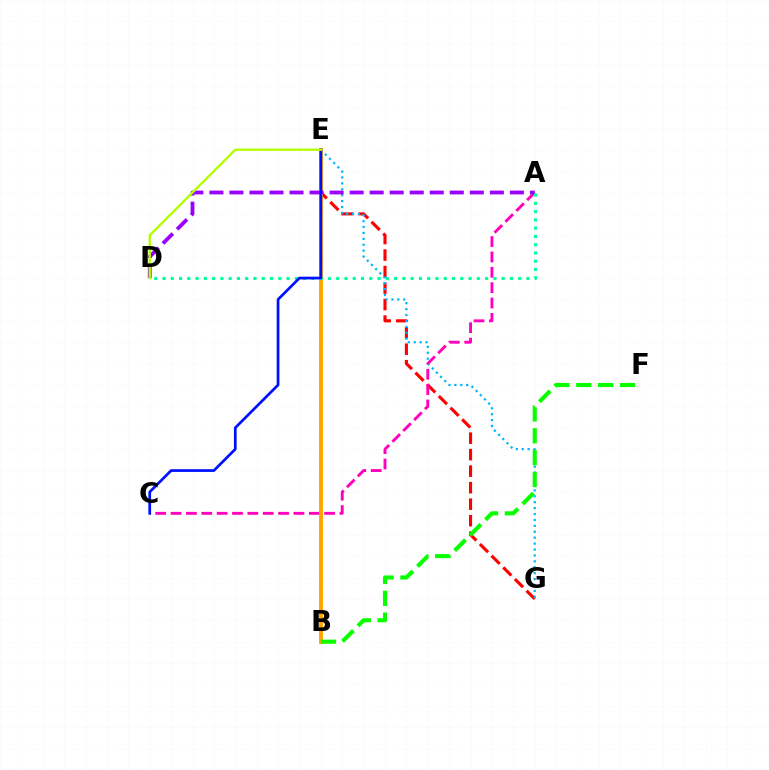{('E', 'G'): [{'color': '#ff0000', 'line_style': 'dashed', 'thickness': 2.24}, {'color': '#00b5ff', 'line_style': 'dotted', 'thickness': 1.61}], ('A', 'C'): [{'color': '#ff00bd', 'line_style': 'dashed', 'thickness': 2.09}], ('B', 'E'): [{'color': '#ffa500', 'line_style': 'solid', 'thickness': 2.82}], ('A', 'D'): [{'color': '#9b00ff', 'line_style': 'dashed', 'thickness': 2.72}, {'color': '#00ff9d', 'line_style': 'dotted', 'thickness': 2.25}], ('C', 'E'): [{'color': '#0010ff', 'line_style': 'solid', 'thickness': 1.96}], ('D', 'E'): [{'color': '#b3ff00', 'line_style': 'solid', 'thickness': 1.71}], ('B', 'F'): [{'color': '#08ff00', 'line_style': 'dashed', 'thickness': 2.97}]}